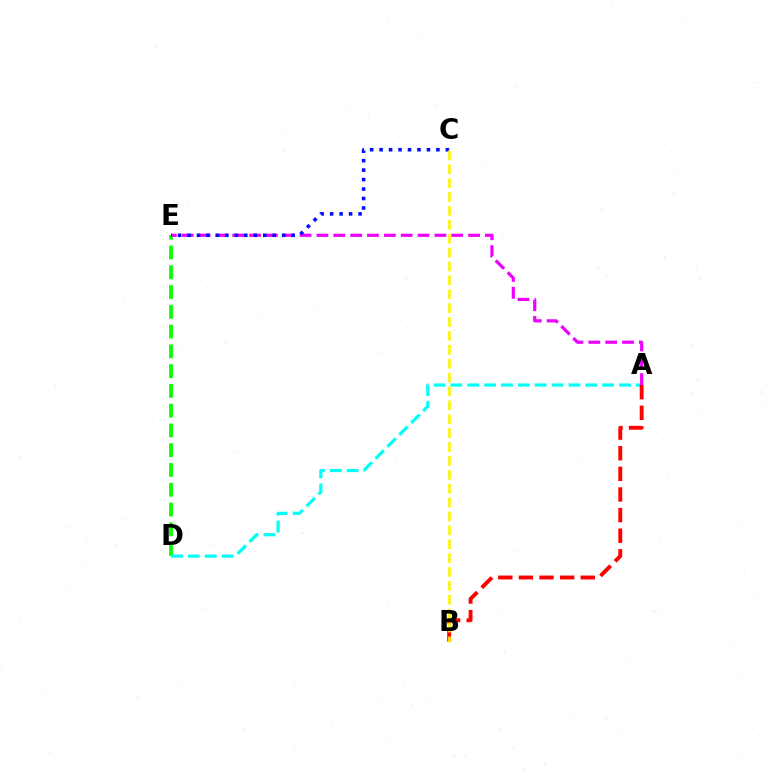{('D', 'E'): [{'color': '#08ff00', 'line_style': 'dashed', 'thickness': 2.69}], ('A', 'D'): [{'color': '#00fff6', 'line_style': 'dashed', 'thickness': 2.29}], ('A', 'E'): [{'color': '#ee00ff', 'line_style': 'dashed', 'thickness': 2.29}], ('C', 'E'): [{'color': '#0010ff', 'line_style': 'dotted', 'thickness': 2.57}], ('A', 'B'): [{'color': '#ff0000', 'line_style': 'dashed', 'thickness': 2.8}], ('B', 'C'): [{'color': '#fcf500', 'line_style': 'dashed', 'thickness': 1.89}]}